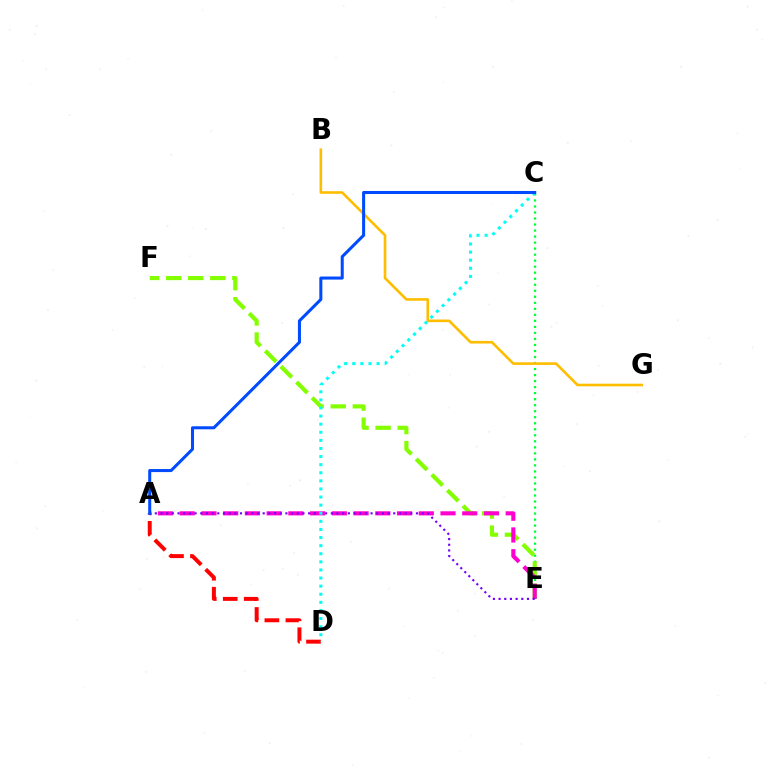{('C', 'E'): [{'color': '#00ff39', 'line_style': 'dotted', 'thickness': 1.64}], ('E', 'F'): [{'color': '#84ff00', 'line_style': 'dashed', 'thickness': 3.0}], ('A', 'D'): [{'color': '#ff0000', 'line_style': 'dashed', 'thickness': 2.85}], ('A', 'E'): [{'color': '#ff00cf', 'line_style': 'dashed', 'thickness': 2.95}, {'color': '#7200ff', 'line_style': 'dotted', 'thickness': 1.54}], ('B', 'G'): [{'color': '#ffbd00', 'line_style': 'solid', 'thickness': 1.89}], ('C', 'D'): [{'color': '#00fff6', 'line_style': 'dotted', 'thickness': 2.2}], ('A', 'C'): [{'color': '#004bff', 'line_style': 'solid', 'thickness': 2.19}]}